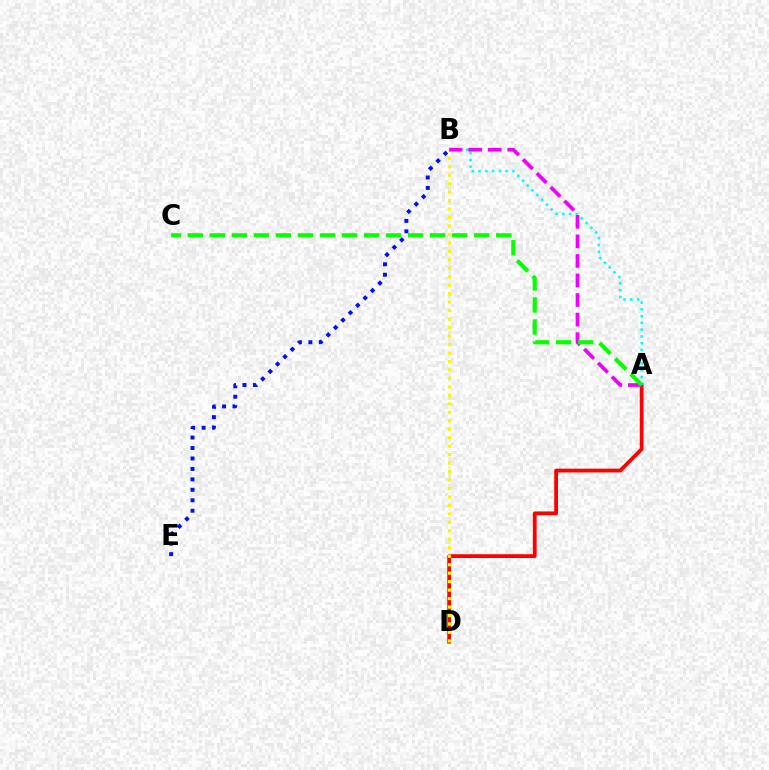{('A', 'D'): [{'color': '#ff0000', 'line_style': 'solid', 'thickness': 2.73}], ('B', 'D'): [{'color': '#fcf500', 'line_style': 'dotted', 'thickness': 2.3}], ('A', 'B'): [{'color': '#00fff6', 'line_style': 'dotted', 'thickness': 1.84}, {'color': '#ee00ff', 'line_style': 'dashed', 'thickness': 2.66}], ('B', 'E'): [{'color': '#0010ff', 'line_style': 'dotted', 'thickness': 2.84}], ('A', 'C'): [{'color': '#08ff00', 'line_style': 'dashed', 'thickness': 2.99}]}